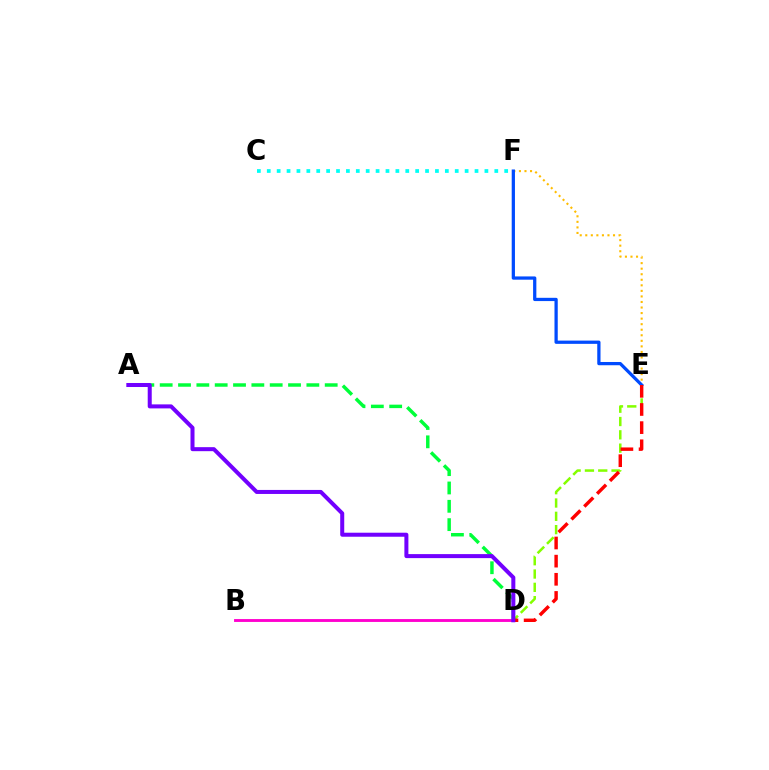{('E', 'F'): [{'color': '#ffbd00', 'line_style': 'dotted', 'thickness': 1.51}, {'color': '#004bff', 'line_style': 'solid', 'thickness': 2.34}], ('A', 'D'): [{'color': '#00ff39', 'line_style': 'dashed', 'thickness': 2.49}, {'color': '#7200ff', 'line_style': 'solid', 'thickness': 2.89}], ('D', 'E'): [{'color': '#84ff00', 'line_style': 'dashed', 'thickness': 1.81}, {'color': '#ff0000', 'line_style': 'dashed', 'thickness': 2.47}], ('B', 'D'): [{'color': '#ff00cf', 'line_style': 'solid', 'thickness': 2.07}], ('C', 'F'): [{'color': '#00fff6', 'line_style': 'dotted', 'thickness': 2.69}]}